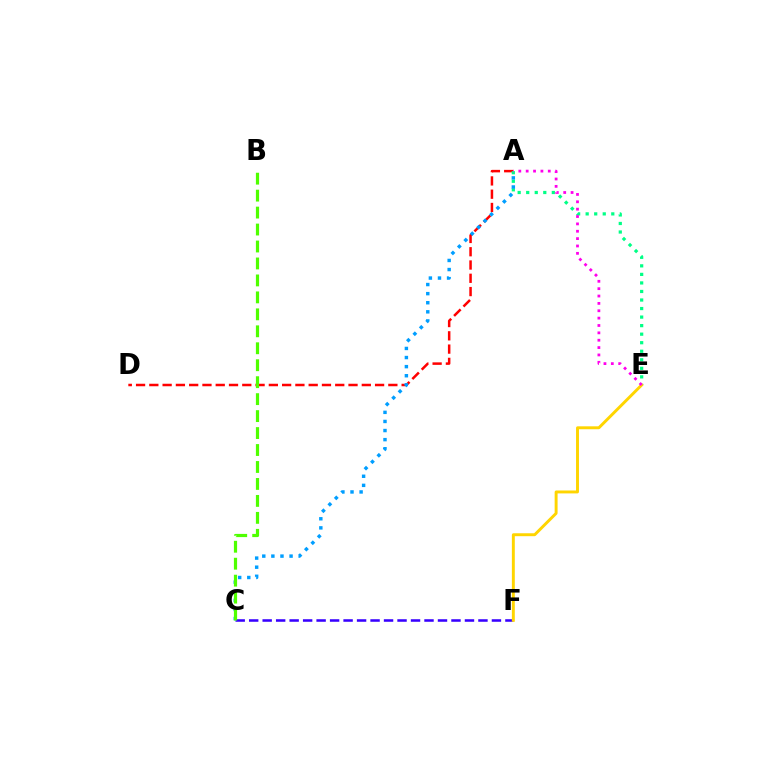{('C', 'F'): [{'color': '#3700ff', 'line_style': 'dashed', 'thickness': 1.83}], ('A', 'D'): [{'color': '#ff0000', 'line_style': 'dashed', 'thickness': 1.8}], ('A', 'E'): [{'color': '#00ff86', 'line_style': 'dotted', 'thickness': 2.32}, {'color': '#ff00ed', 'line_style': 'dotted', 'thickness': 2.0}], ('A', 'C'): [{'color': '#009eff', 'line_style': 'dotted', 'thickness': 2.47}], ('B', 'C'): [{'color': '#4fff00', 'line_style': 'dashed', 'thickness': 2.3}], ('E', 'F'): [{'color': '#ffd500', 'line_style': 'solid', 'thickness': 2.11}]}